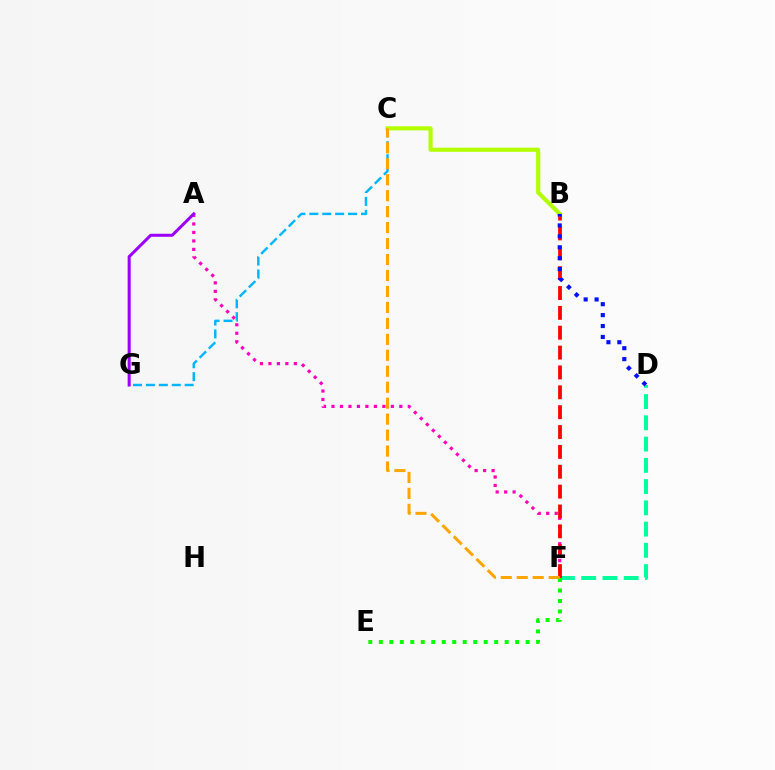{('C', 'G'): [{'color': '#00b5ff', 'line_style': 'dashed', 'thickness': 1.76}], ('A', 'F'): [{'color': '#ff00bd', 'line_style': 'dotted', 'thickness': 2.3}], ('D', 'F'): [{'color': '#00ff9d', 'line_style': 'dashed', 'thickness': 2.89}], ('B', 'F'): [{'color': '#ff0000', 'line_style': 'dashed', 'thickness': 2.7}], ('B', 'C'): [{'color': '#b3ff00', 'line_style': 'solid', 'thickness': 2.98}], ('E', 'F'): [{'color': '#08ff00', 'line_style': 'dotted', 'thickness': 2.85}], ('C', 'F'): [{'color': '#ffa500', 'line_style': 'dashed', 'thickness': 2.17}], ('A', 'G'): [{'color': '#9b00ff', 'line_style': 'solid', 'thickness': 2.19}], ('B', 'D'): [{'color': '#0010ff', 'line_style': 'dotted', 'thickness': 2.97}]}